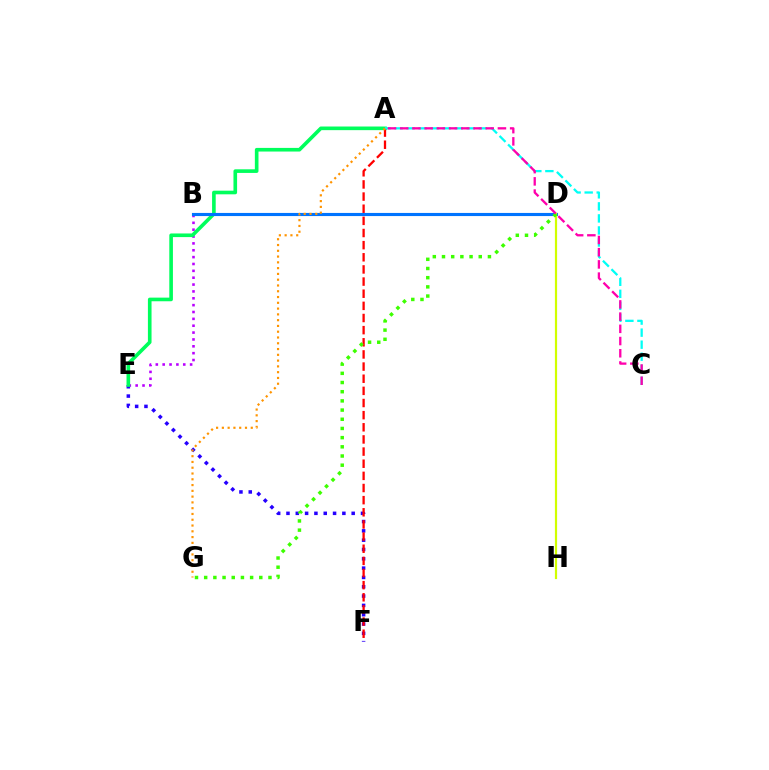{('B', 'E'): [{'color': '#b900ff', 'line_style': 'dotted', 'thickness': 1.86}], ('E', 'F'): [{'color': '#2500ff', 'line_style': 'dotted', 'thickness': 2.53}], ('A', 'E'): [{'color': '#00ff5c', 'line_style': 'solid', 'thickness': 2.61}], ('B', 'D'): [{'color': '#0074ff', 'line_style': 'solid', 'thickness': 2.25}], ('D', 'H'): [{'color': '#d1ff00', 'line_style': 'solid', 'thickness': 1.58}], ('A', 'F'): [{'color': '#ff0000', 'line_style': 'dashed', 'thickness': 1.65}], ('D', 'G'): [{'color': '#3dff00', 'line_style': 'dotted', 'thickness': 2.5}], ('A', 'C'): [{'color': '#00fff6', 'line_style': 'dashed', 'thickness': 1.64}, {'color': '#ff00ac', 'line_style': 'dashed', 'thickness': 1.66}], ('A', 'G'): [{'color': '#ff9400', 'line_style': 'dotted', 'thickness': 1.57}]}